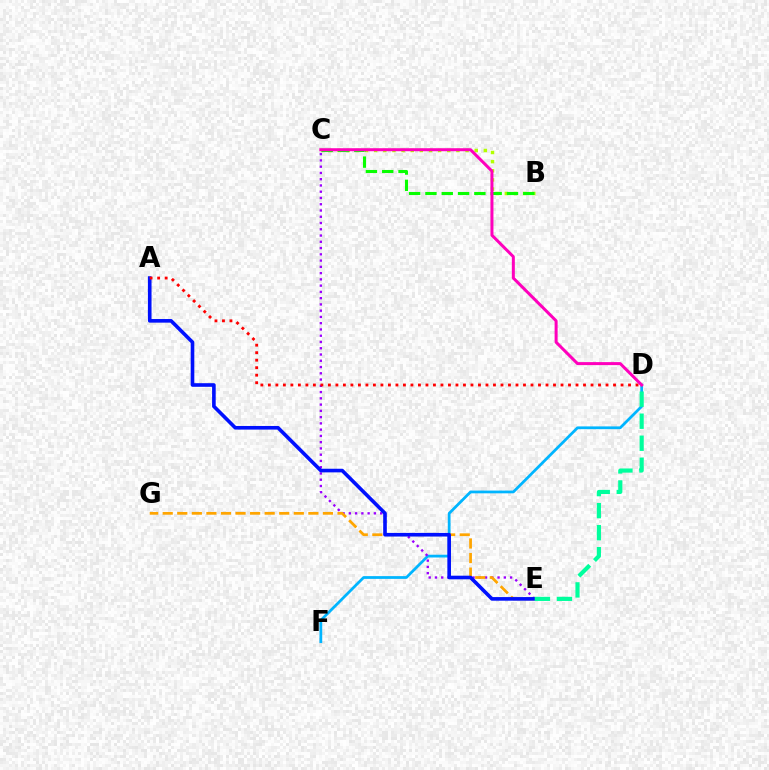{('B', 'C'): [{'color': '#b3ff00', 'line_style': 'dotted', 'thickness': 2.48}, {'color': '#08ff00', 'line_style': 'dashed', 'thickness': 2.22}], ('D', 'F'): [{'color': '#00b5ff', 'line_style': 'solid', 'thickness': 1.99}], ('C', 'E'): [{'color': '#9b00ff', 'line_style': 'dotted', 'thickness': 1.7}], ('E', 'G'): [{'color': '#ffa500', 'line_style': 'dashed', 'thickness': 1.98}], ('A', 'E'): [{'color': '#0010ff', 'line_style': 'solid', 'thickness': 2.61}], ('A', 'D'): [{'color': '#ff0000', 'line_style': 'dotted', 'thickness': 2.04}], ('C', 'D'): [{'color': '#ff00bd', 'line_style': 'solid', 'thickness': 2.16}], ('D', 'E'): [{'color': '#00ff9d', 'line_style': 'dashed', 'thickness': 2.99}]}